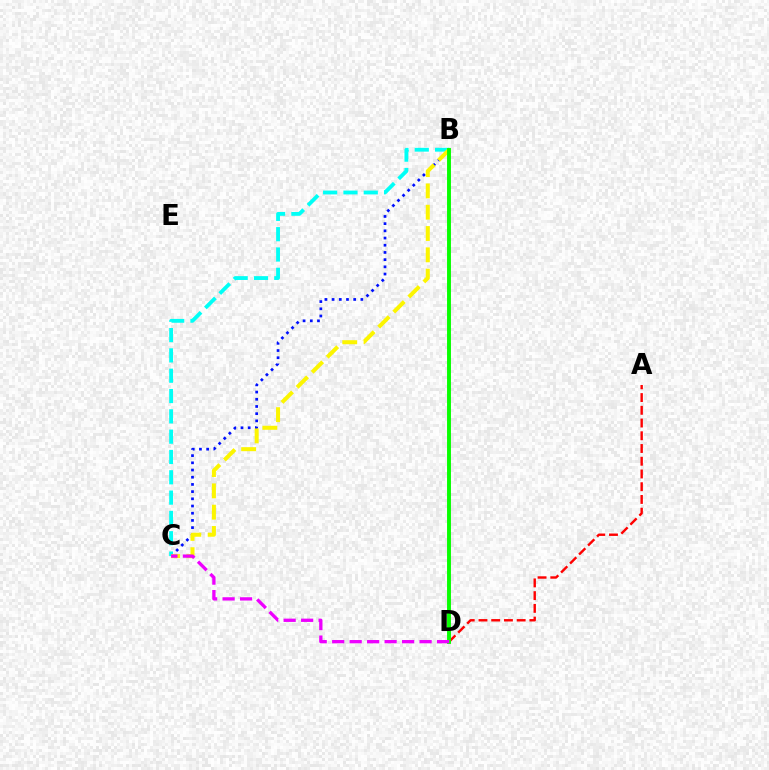{('B', 'C'): [{'color': '#0010ff', 'line_style': 'dotted', 'thickness': 1.96}, {'color': '#00fff6', 'line_style': 'dashed', 'thickness': 2.76}, {'color': '#fcf500', 'line_style': 'dashed', 'thickness': 2.89}], ('A', 'D'): [{'color': '#ff0000', 'line_style': 'dashed', 'thickness': 1.73}], ('B', 'D'): [{'color': '#08ff00', 'line_style': 'solid', 'thickness': 2.81}], ('C', 'D'): [{'color': '#ee00ff', 'line_style': 'dashed', 'thickness': 2.37}]}